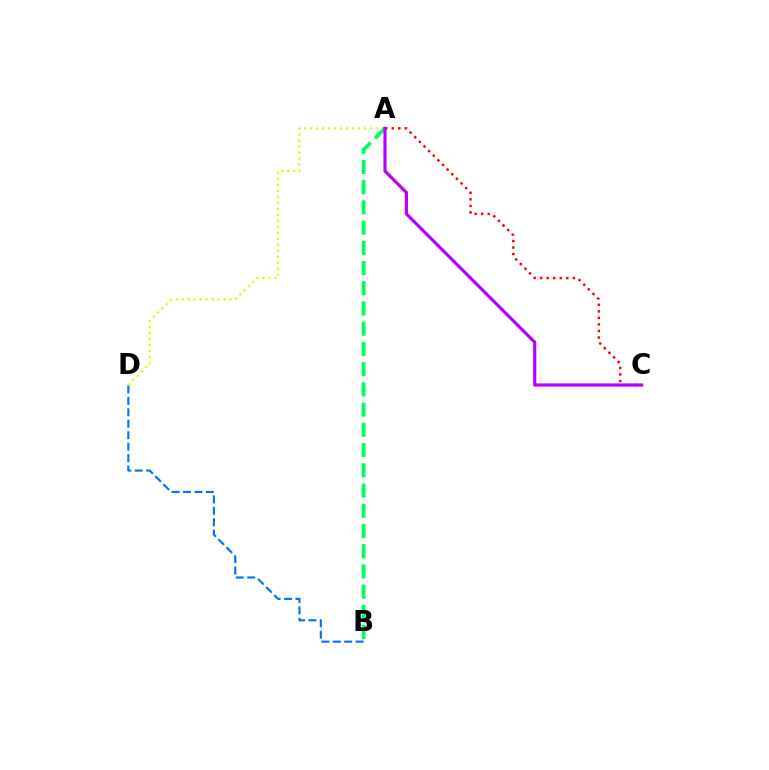{('A', 'D'): [{'color': '#d1ff00', 'line_style': 'dotted', 'thickness': 1.63}], ('B', 'D'): [{'color': '#0074ff', 'line_style': 'dashed', 'thickness': 1.55}], ('A', 'B'): [{'color': '#00ff5c', 'line_style': 'dashed', 'thickness': 2.75}], ('A', 'C'): [{'color': '#ff0000', 'line_style': 'dotted', 'thickness': 1.78}, {'color': '#b900ff', 'line_style': 'solid', 'thickness': 2.28}]}